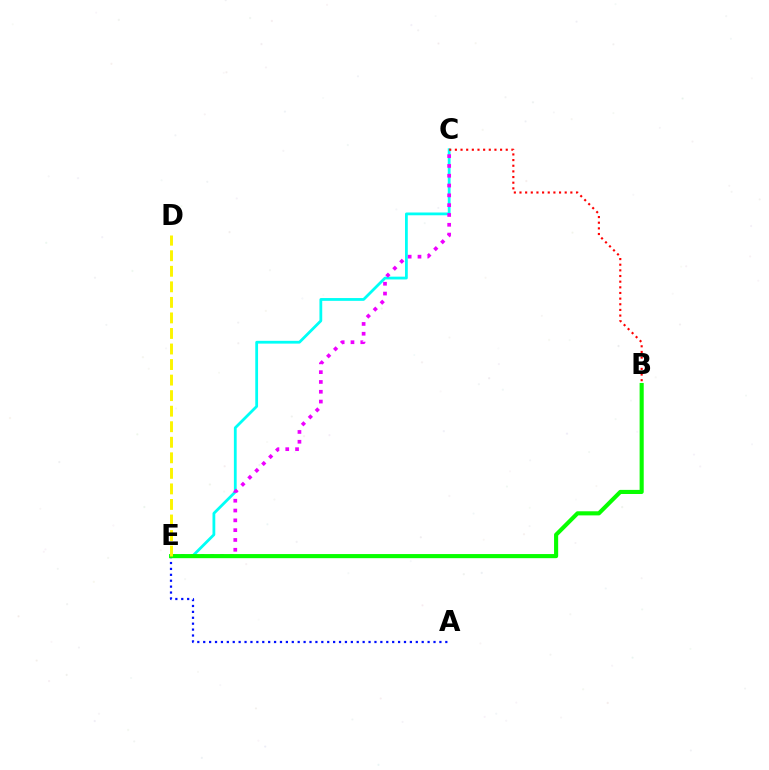{('A', 'E'): [{'color': '#0010ff', 'line_style': 'dotted', 'thickness': 1.6}], ('C', 'E'): [{'color': '#00fff6', 'line_style': 'solid', 'thickness': 2.01}, {'color': '#ee00ff', 'line_style': 'dotted', 'thickness': 2.66}], ('B', 'C'): [{'color': '#ff0000', 'line_style': 'dotted', 'thickness': 1.54}], ('B', 'E'): [{'color': '#08ff00', 'line_style': 'solid', 'thickness': 2.96}], ('D', 'E'): [{'color': '#fcf500', 'line_style': 'dashed', 'thickness': 2.11}]}